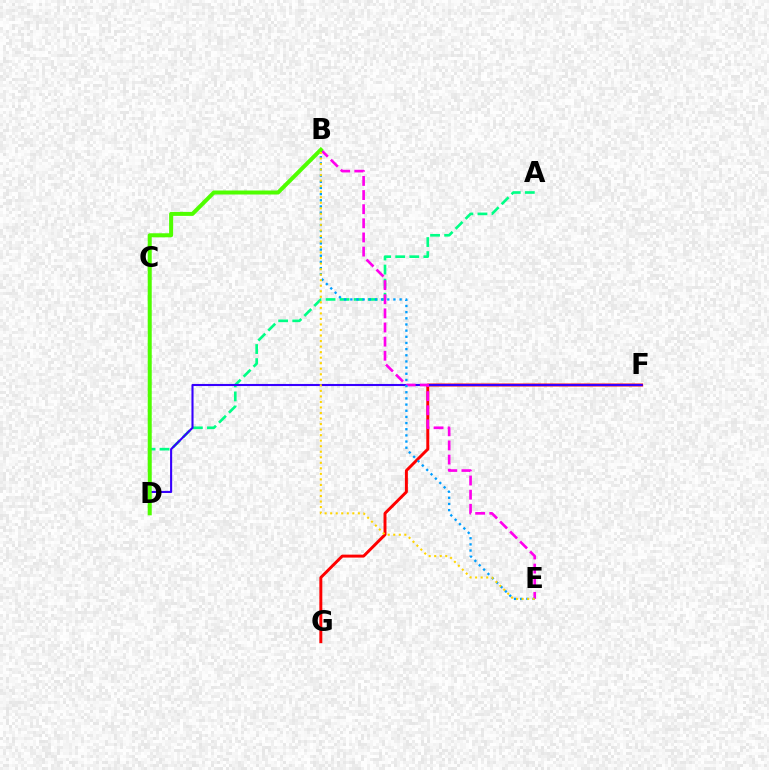{('F', 'G'): [{'color': '#ff0000', 'line_style': 'solid', 'thickness': 2.12}], ('A', 'D'): [{'color': '#00ff86', 'line_style': 'dashed', 'thickness': 1.91}], ('D', 'F'): [{'color': '#3700ff', 'line_style': 'solid', 'thickness': 1.51}], ('B', 'E'): [{'color': '#ff00ed', 'line_style': 'dashed', 'thickness': 1.92}, {'color': '#009eff', 'line_style': 'dotted', 'thickness': 1.67}, {'color': '#ffd500', 'line_style': 'dotted', 'thickness': 1.5}], ('B', 'D'): [{'color': '#4fff00', 'line_style': 'solid', 'thickness': 2.88}]}